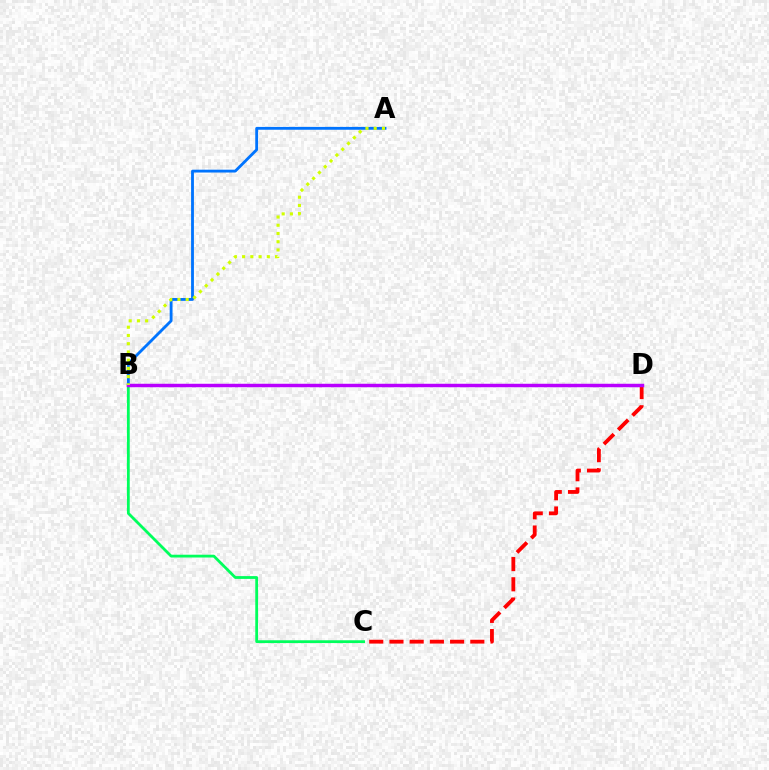{('C', 'D'): [{'color': '#ff0000', 'line_style': 'dashed', 'thickness': 2.75}], ('A', 'B'): [{'color': '#0074ff', 'line_style': 'solid', 'thickness': 2.04}, {'color': '#d1ff00', 'line_style': 'dotted', 'thickness': 2.24}], ('B', 'C'): [{'color': '#00ff5c', 'line_style': 'solid', 'thickness': 2.01}], ('B', 'D'): [{'color': '#b900ff', 'line_style': 'solid', 'thickness': 2.49}]}